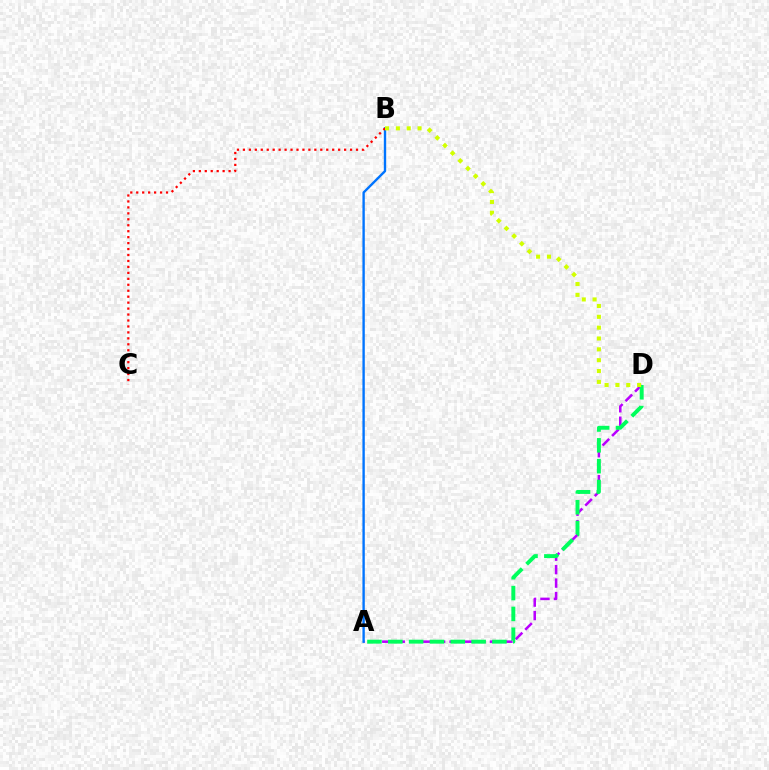{('A', 'D'): [{'color': '#b900ff', 'line_style': 'dashed', 'thickness': 1.83}, {'color': '#00ff5c', 'line_style': 'dashed', 'thickness': 2.83}], ('A', 'B'): [{'color': '#0074ff', 'line_style': 'solid', 'thickness': 1.71}], ('B', 'C'): [{'color': '#ff0000', 'line_style': 'dotted', 'thickness': 1.62}], ('B', 'D'): [{'color': '#d1ff00', 'line_style': 'dotted', 'thickness': 2.94}]}